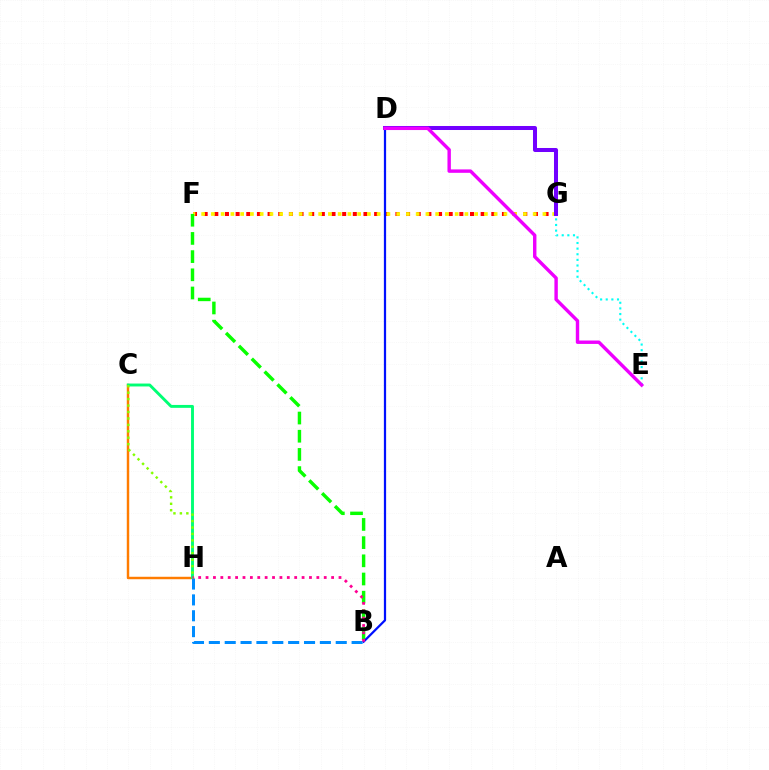{('F', 'G'): [{'color': '#ff0000', 'line_style': 'dotted', 'thickness': 2.89}, {'color': '#fcf500', 'line_style': 'dotted', 'thickness': 2.65}], ('C', 'H'): [{'color': '#ff7c00', 'line_style': 'solid', 'thickness': 1.77}, {'color': '#00ff74', 'line_style': 'solid', 'thickness': 2.09}, {'color': '#84ff00', 'line_style': 'dotted', 'thickness': 1.75}], ('B', 'F'): [{'color': '#08ff00', 'line_style': 'dashed', 'thickness': 2.47}], ('B', 'D'): [{'color': '#0010ff', 'line_style': 'solid', 'thickness': 1.61}], ('E', 'G'): [{'color': '#00fff6', 'line_style': 'dotted', 'thickness': 1.53}], ('B', 'H'): [{'color': '#008cff', 'line_style': 'dashed', 'thickness': 2.15}, {'color': '#ff0094', 'line_style': 'dotted', 'thickness': 2.01}], ('D', 'G'): [{'color': '#7200ff', 'line_style': 'solid', 'thickness': 2.89}], ('D', 'E'): [{'color': '#ee00ff', 'line_style': 'solid', 'thickness': 2.45}]}